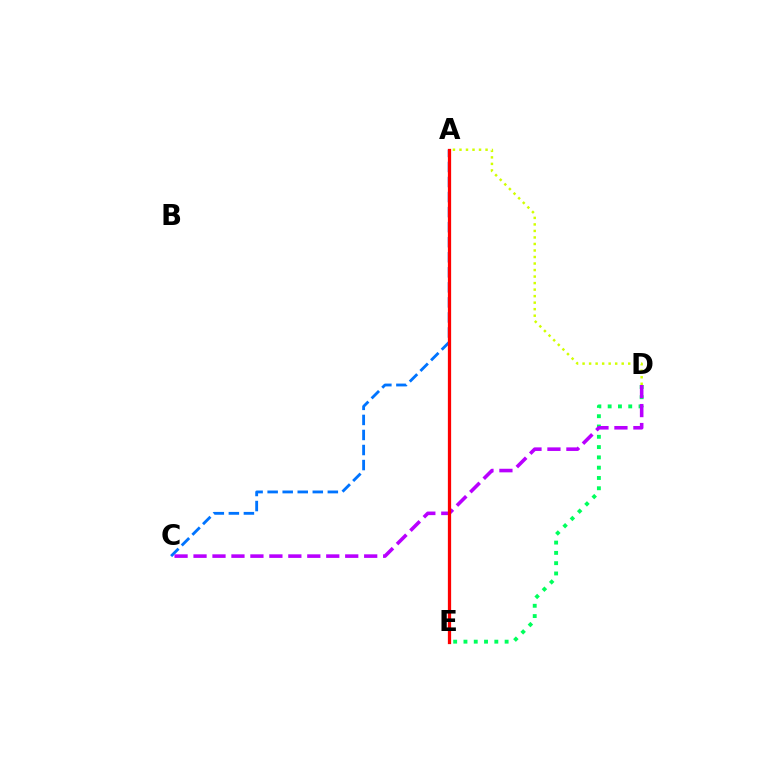{('D', 'E'): [{'color': '#00ff5c', 'line_style': 'dotted', 'thickness': 2.8}], ('A', 'C'): [{'color': '#0074ff', 'line_style': 'dashed', 'thickness': 2.04}], ('C', 'D'): [{'color': '#b900ff', 'line_style': 'dashed', 'thickness': 2.58}], ('A', 'D'): [{'color': '#d1ff00', 'line_style': 'dotted', 'thickness': 1.77}], ('A', 'E'): [{'color': '#ff0000', 'line_style': 'solid', 'thickness': 2.35}]}